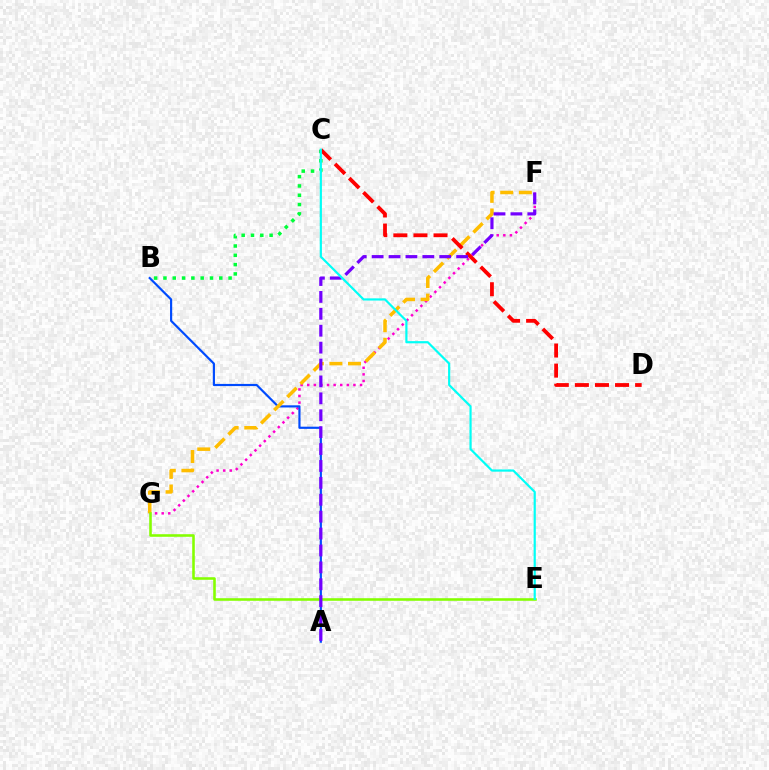{('F', 'G'): [{'color': '#ff00cf', 'line_style': 'dotted', 'thickness': 1.79}, {'color': '#ffbd00', 'line_style': 'dashed', 'thickness': 2.53}], ('A', 'B'): [{'color': '#004bff', 'line_style': 'solid', 'thickness': 1.56}], ('B', 'C'): [{'color': '#00ff39', 'line_style': 'dotted', 'thickness': 2.53}], ('E', 'G'): [{'color': '#84ff00', 'line_style': 'solid', 'thickness': 1.86}], ('C', 'D'): [{'color': '#ff0000', 'line_style': 'dashed', 'thickness': 2.73}], ('A', 'F'): [{'color': '#7200ff', 'line_style': 'dashed', 'thickness': 2.3}], ('C', 'E'): [{'color': '#00fff6', 'line_style': 'solid', 'thickness': 1.58}]}